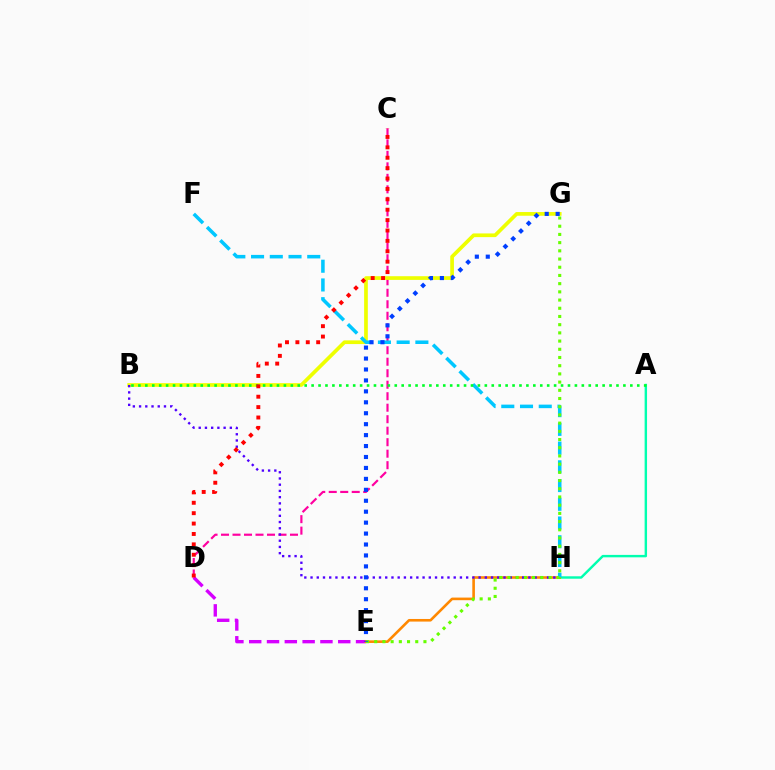{('A', 'H'): [{'color': '#00ffaf', 'line_style': 'solid', 'thickness': 1.74}], ('C', 'D'): [{'color': '#ff00a0', 'line_style': 'dashed', 'thickness': 1.56}, {'color': '#ff0000', 'line_style': 'dotted', 'thickness': 2.82}], ('D', 'E'): [{'color': '#d600ff', 'line_style': 'dashed', 'thickness': 2.42}], ('E', 'H'): [{'color': '#ff8800', 'line_style': 'solid', 'thickness': 1.88}], ('B', 'G'): [{'color': '#eeff00', 'line_style': 'solid', 'thickness': 2.66}], ('B', 'H'): [{'color': '#4f00ff', 'line_style': 'dotted', 'thickness': 1.69}], ('F', 'H'): [{'color': '#00c7ff', 'line_style': 'dashed', 'thickness': 2.54}], ('A', 'B'): [{'color': '#00ff27', 'line_style': 'dotted', 'thickness': 1.88}], ('E', 'G'): [{'color': '#66ff00', 'line_style': 'dotted', 'thickness': 2.23}, {'color': '#003fff', 'line_style': 'dotted', 'thickness': 2.97}]}